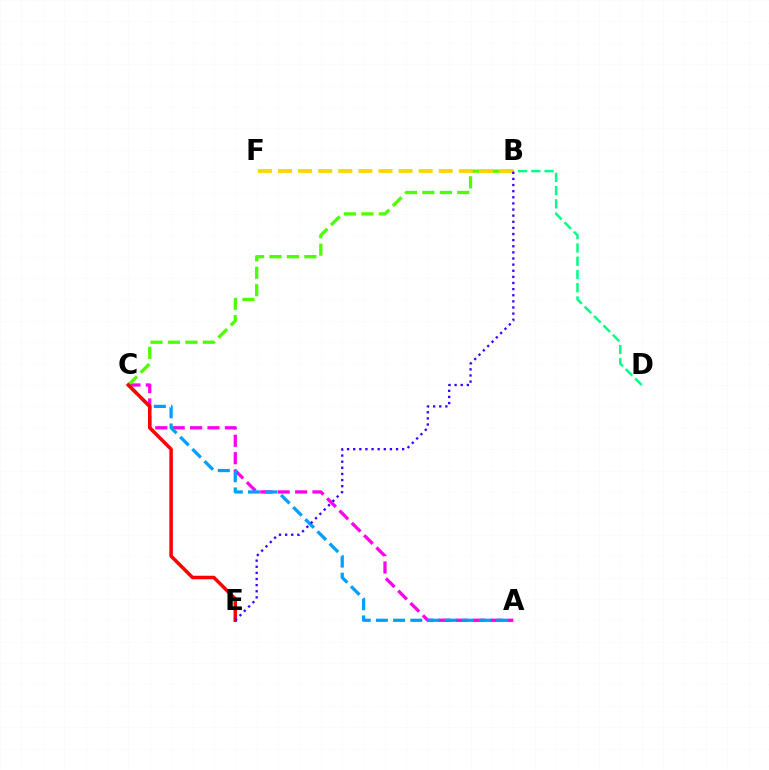{('B', 'D'): [{'color': '#00ff86', 'line_style': 'dashed', 'thickness': 1.8}], ('A', 'C'): [{'color': '#ff00ed', 'line_style': 'dashed', 'thickness': 2.36}, {'color': '#009eff', 'line_style': 'dashed', 'thickness': 2.33}], ('B', 'C'): [{'color': '#4fff00', 'line_style': 'dashed', 'thickness': 2.37}], ('B', 'F'): [{'color': '#ffd500', 'line_style': 'dashed', 'thickness': 2.73}], ('C', 'E'): [{'color': '#ff0000', 'line_style': 'solid', 'thickness': 2.53}], ('B', 'E'): [{'color': '#3700ff', 'line_style': 'dotted', 'thickness': 1.66}]}